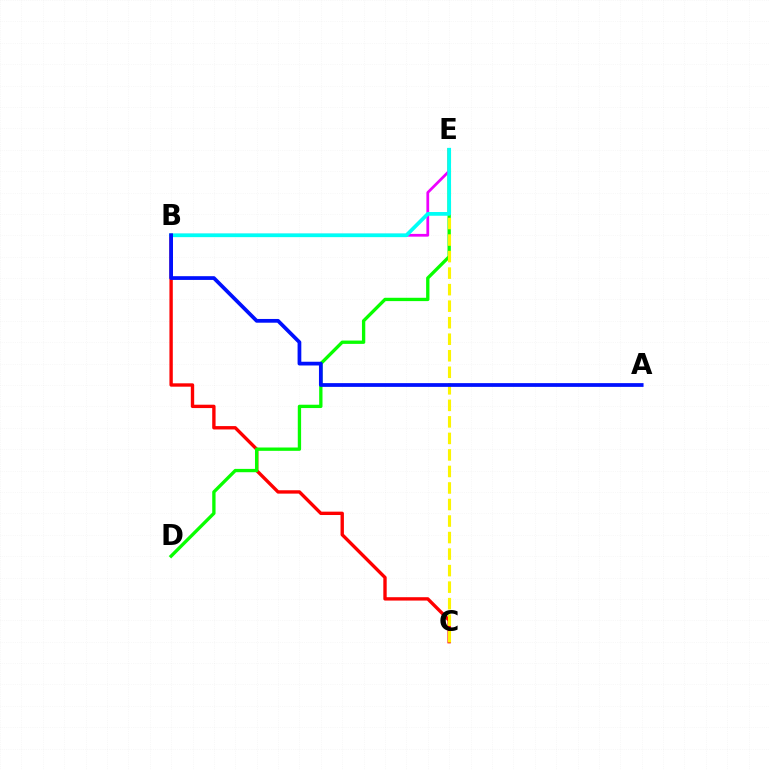{('B', 'C'): [{'color': '#ff0000', 'line_style': 'solid', 'thickness': 2.42}], ('D', 'E'): [{'color': '#08ff00', 'line_style': 'solid', 'thickness': 2.39}], ('B', 'E'): [{'color': '#ee00ff', 'line_style': 'solid', 'thickness': 1.98}, {'color': '#00fff6', 'line_style': 'solid', 'thickness': 2.69}], ('C', 'E'): [{'color': '#fcf500', 'line_style': 'dashed', 'thickness': 2.25}], ('A', 'B'): [{'color': '#0010ff', 'line_style': 'solid', 'thickness': 2.69}]}